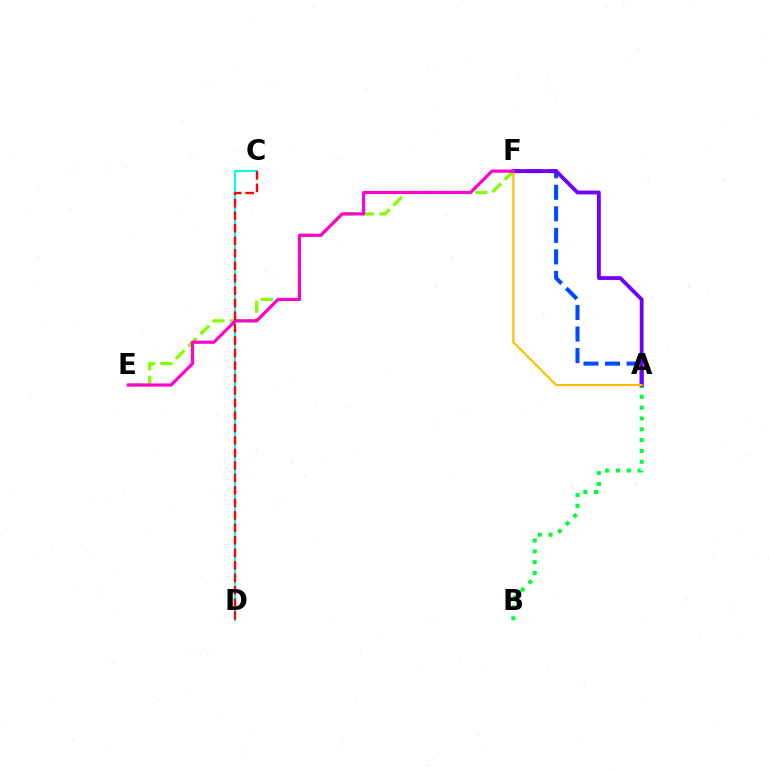{('A', 'B'): [{'color': '#00ff39', 'line_style': 'dotted', 'thickness': 2.94}], ('E', 'F'): [{'color': '#84ff00', 'line_style': 'dashed', 'thickness': 2.37}, {'color': '#ff00cf', 'line_style': 'solid', 'thickness': 2.28}], ('A', 'F'): [{'color': '#004bff', 'line_style': 'dashed', 'thickness': 2.92}, {'color': '#7200ff', 'line_style': 'solid', 'thickness': 2.75}, {'color': '#ffbd00', 'line_style': 'solid', 'thickness': 1.52}], ('C', 'D'): [{'color': '#00fff6', 'line_style': 'solid', 'thickness': 1.51}, {'color': '#ff0000', 'line_style': 'dashed', 'thickness': 1.7}]}